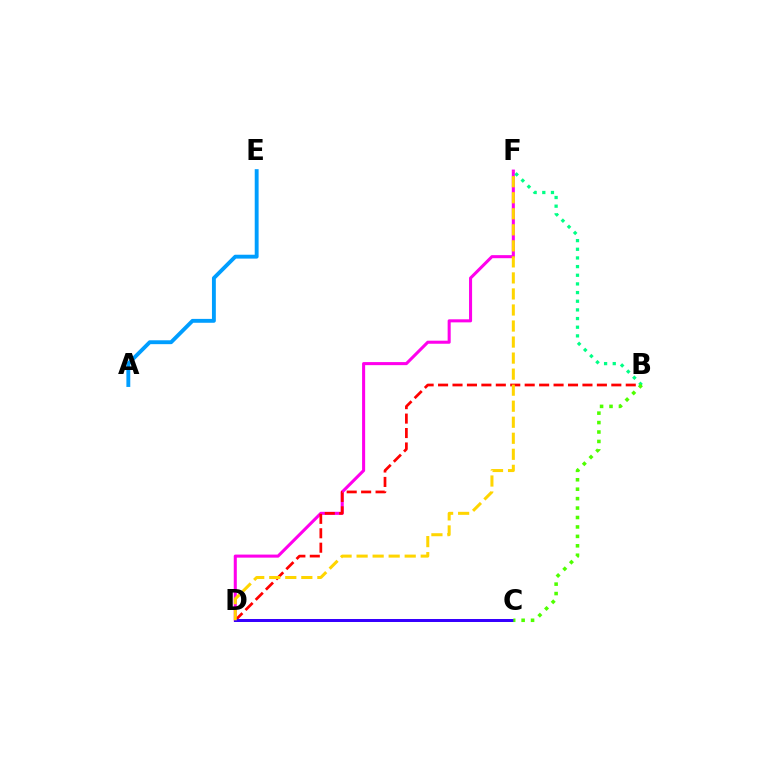{('D', 'F'): [{'color': '#ff00ed', 'line_style': 'solid', 'thickness': 2.2}, {'color': '#ffd500', 'line_style': 'dashed', 'thickness': 2.18}], ('B', 'D'): [{'color': '#ff0000', 'line_style': 'dashed', 'thickness': 1.96}], ('A', 'E'): [{'color': '#009eff', 'line_style': 'solid', 'thickness': 2.79}], ('B', 'F'): [{'color': '#00ff86', 'line_style': 'dotted', 'thickness': 2.35}], ('C', 'D'): [{'color': '#3700ff', 'line_style': 'solid', 'thickness': 2.16}], ('B', 'C'): [{'color': '#4fff00', 'line_style': 'dotted', 'thickness': 2.56}]}